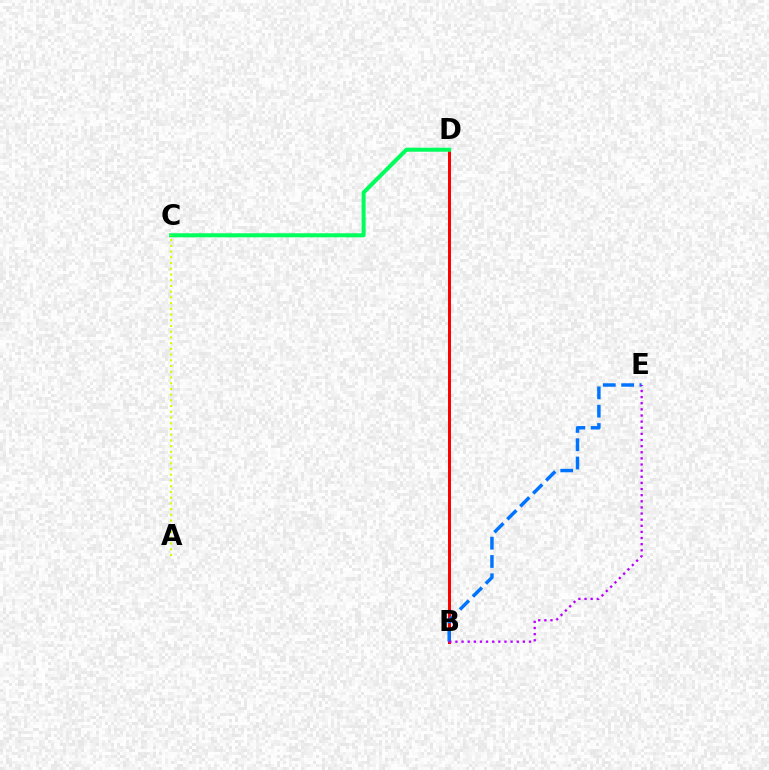{('B', 'D'): [{'color': '#ff0000', 'line_style': 'solid', 'thickness': 2.15}], ('B', 'E'): [{'color': '#0074ff', 'line_style': 'dashed', 'thickness': 2.49}, {'color': '#b900ff', 'line_style': 'dotted', 'thickness': 1.66}], ('C', 'D'): [{'color': '#00ff5c', 'line_style': 'solid', 'thickness': 2.9}], ('A', 'C'): [{'color': '#d1ff00', 'line_style': 'dotted', 'thickness': 1.56}]}